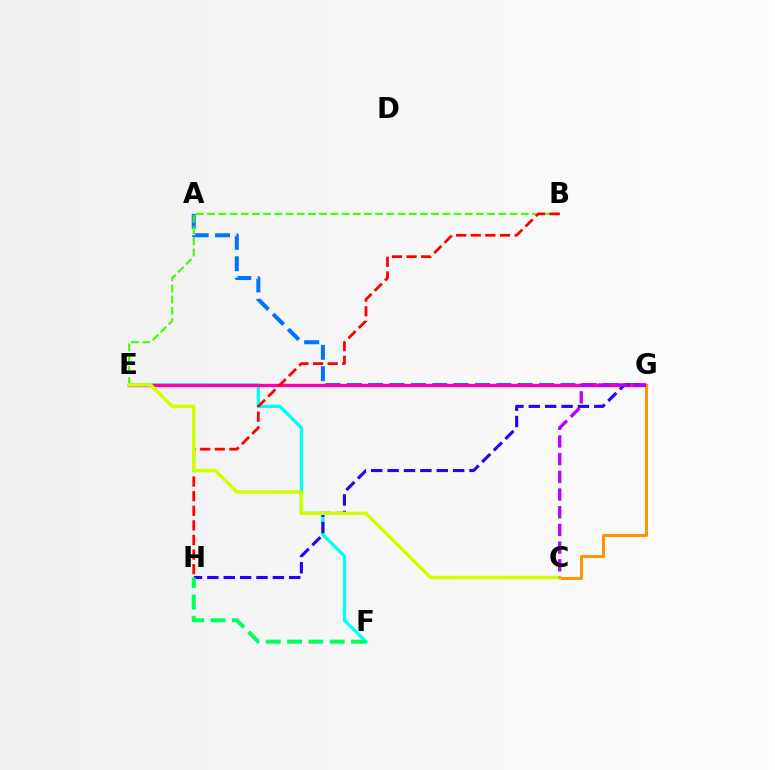{('A', 'G'): [{'color': '#0074ff', 'line_style': 'dashed', 'thickness': 2.9}], ('E', 'F'): [{'color': '#00fff6', 'line_style': 'solid', 'thickness': 2.38}], ('B', 'E'): [{'color': '#3dff00', 'line_style': 'dashed', 'thickness': 1.52}], ('E', 'G'): [{'color': '#ff00ac', 'line_style': 'solid', 'thickness': 2.42}], ('B', 'H'): [{'color': '#ff0000', 'line_style': 'dashed', 'thickness': 1.98}], ('C', 'G'): [{'color': '#ff9400', 'line_style': 'solid', 'thickness': 2.17}, {'color': '#b900ff', 'line_style': 'dashed', 'thickness': 2.4}], ('G', 'H'): [{'color': '#2500ff', 'line_style': 'dashed', 'thickness': 2.23}], ('C', 'E'): [{'color': '#d1ff00', 'line_style': 'solid', 'thickness': 2.48}], ('F', 'H'): [{'color': '#00ff5c', 'line_style': 'dashed', 'thickness': 2.9}]}